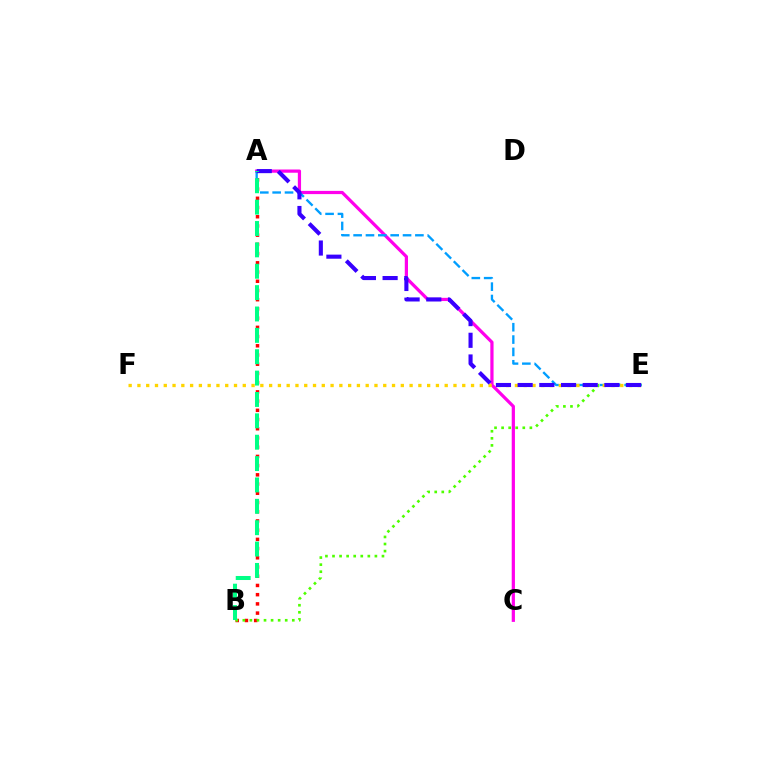{('A', 'B'): [{'color': '#ff0000', 'line_style': 'dotted', 'thickness': 2.5}, {'color': '#00ff86', 'line_style': 'dashed', 'thickness': 2.9}], ('A', 'C'): [{'color': '#ff00ed', 'line_style': 'solid', 'thickness': 2.32}], ('B', 'E'): [{'color': '#4fff00', 'line_style': 'dotted', 'thickness': 1.92}], ('A', 'E'): [{'color': '#009eff', 'line_style': 'dashed', 'thickness': 1.68}, {'color': '#3700ff', 'line_style': 'dashed', 'thickness': 2.95}], ('E', 'F'): [{'color': '#ffd500', 'line_style': 'dotted', 'thickness': 2.39}]}